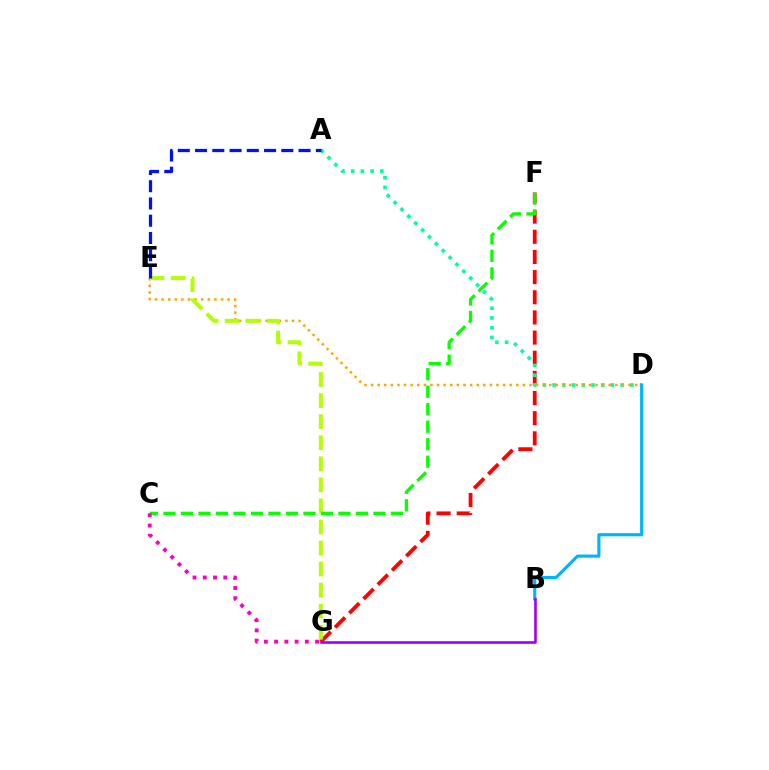{('F', 'G'): [{'color': '#ff0000', 'line_style': 'dashed', 'thickness': 2.74}], ('A', 'D'): [{'color': '#00ff9d', 'line_style': 'dotted', 'thickness': 2.64}], ('D', 'E'): [{'color': '#ffa500', 'line_style': 'dotted', 'thickness': 1.79}], ('E', 'G'): [{'color': '#b3ff00', 'line_style': 'dashed', 'thickness': 2.86}], ('A', 'E'): [{'color': '#0010ff', 'line_style': 'dashed', 'thickness': 2.34}], ('B', 'D'): [{'color': '#00b5ff', 'line_style': 'solid', 'thickness': 2.27}], ('C', 'F'): [{'color': '#08ff00', 'line_style': 'dashed', 'thickness': 2.38}], ('B', 'G'): [{'color': '#9b00ff', 'line_style': 'solid', 'thickness': 1.88}], ('C', 'G'): [{'color': '#ff00bd', 'line_style': 'dotted', 'thickness': 2.78}]}